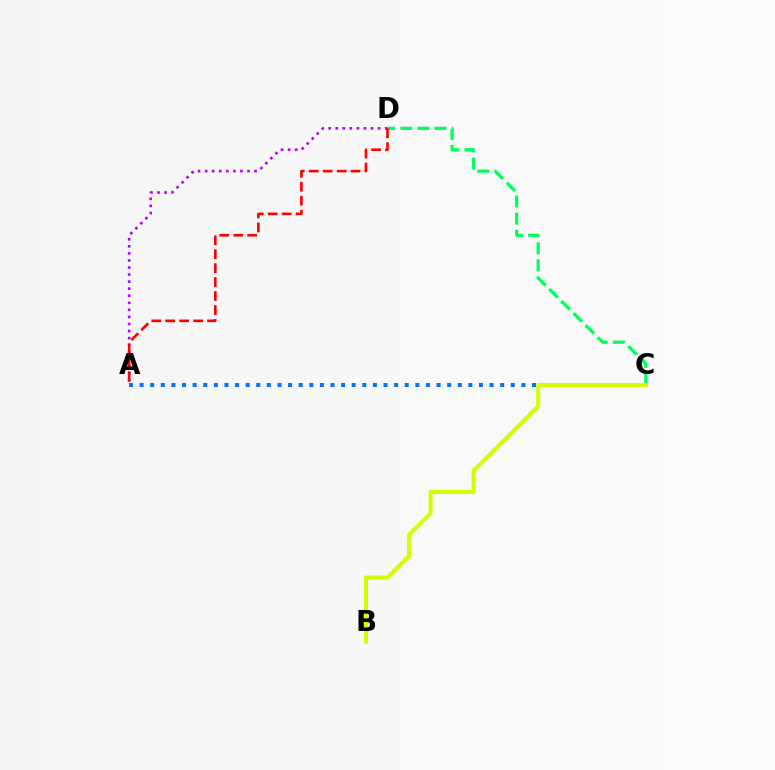{('A', 'D'): [{'color': '#b900ff', 'line_style': 'dotted', 'thickness': 1.92}, {'color': '#ff0000', 'line_style': 'dashed', 'thickness': 1.9}], ('A', 'C'): [{'color': '#0074ff', 'line_style': 'dotted', 'thickness': 2.88}], ('C', 'D'): [{'color': '#00ff5c', 'line_style': 'dashed', 'thickness': 2.32}], ('B', 'C'): [{'color': '#d1ff00', 'line_style': 'solid', 'thickness': 2.91}]}